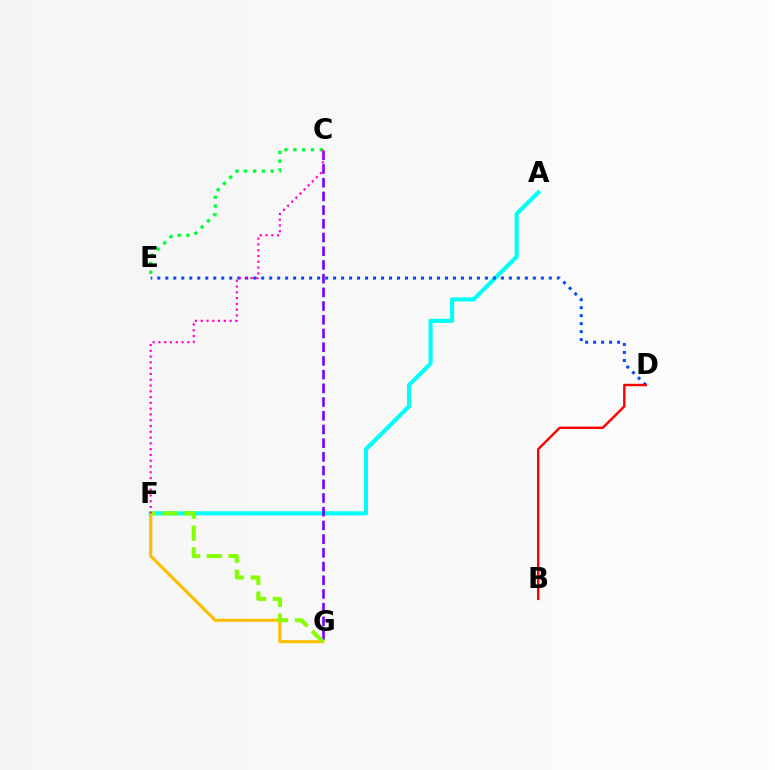{('A', 'F'): [{'color': '#00fff6', 'line_style': 'solid', 'thickness': 2.97}], ('D', 'E'): [{'color': '#004bff', 'line_style': 'dotted', 'thickness': 2.17}], ('F', 'G'): [{'color': '#ffbd00', 'line_style': 'solid', 'thickness': 2.23}, {'color': '#84ff00', 'line_style': 'dashed', 'thickness': 2.96}], ('C', 'G'): [{'color': '#7200ff', 'line_style': 'dashed', 'thickness': 1.86}], ('C', 'E'): [{'color': '#00ff39', 'line_style': 'dotted', 'thickness': 2.39}], ('B', 'D'): [{'color': '#ff0000', 'line_style': 'solid', 'thickness': 1.73}], ('C', 'F'): [{'color': '#ff00cf', 'line_style': 'dotted', 'thickness': 1.57}]}